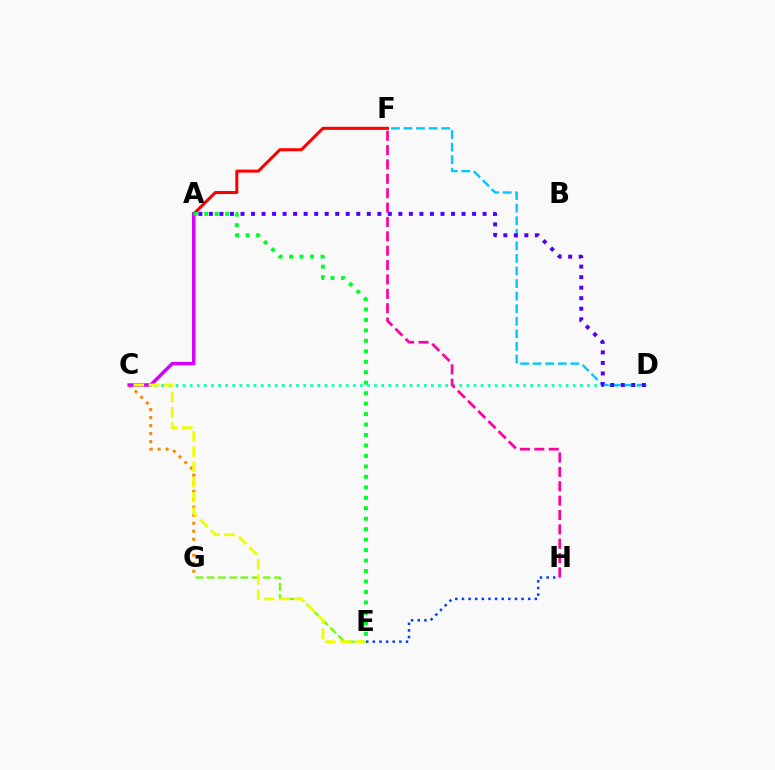{('C', 'D'): [{'color': '#00ffaf', 'line_style': 'dotted', 'thickness': 1.93}], ('E', 'G'): [{'color': '#66ff00', 'line_style': 'dashed', 'thickness': 1.52}], ('A', 'F'): [{'color': '#ff0000', 'line_style': 'solid', 'thickness': 2.19}], ('C', 'G'): [{'color': '#ff8800', 'line_style': 'dotted', 'thickness': 2.18}], ('F', 'H'): [{'color': '#ff00a0', 'line_style': 'dashed', 'thickness': 1.95}], ('A', 'C'): [{'color': '#d600ff', 'line_style': 'solid', 'thickness': 2.5}], ('A', 'E'): [{'color': '#00ff27', 'line_style': 'dotted', 'thickness': 2.84}], ('C', 'E'): [{'color': '#eeff00', 'line_style': 'dashed', 'thickness': 2.07}], ('D', 'F'): [{'color': '#00c7ff', 'line_style': 'dashed', 'thickness': 1.71}], ('E', 'H'): [{'color': '#003fff', 'line_style': 'dotted', 'thickness': 1.8}], ('A', 'D'): [{'color': '#4f00ff', 'line_style': 'dotted', 'thickness': 2.86}]}